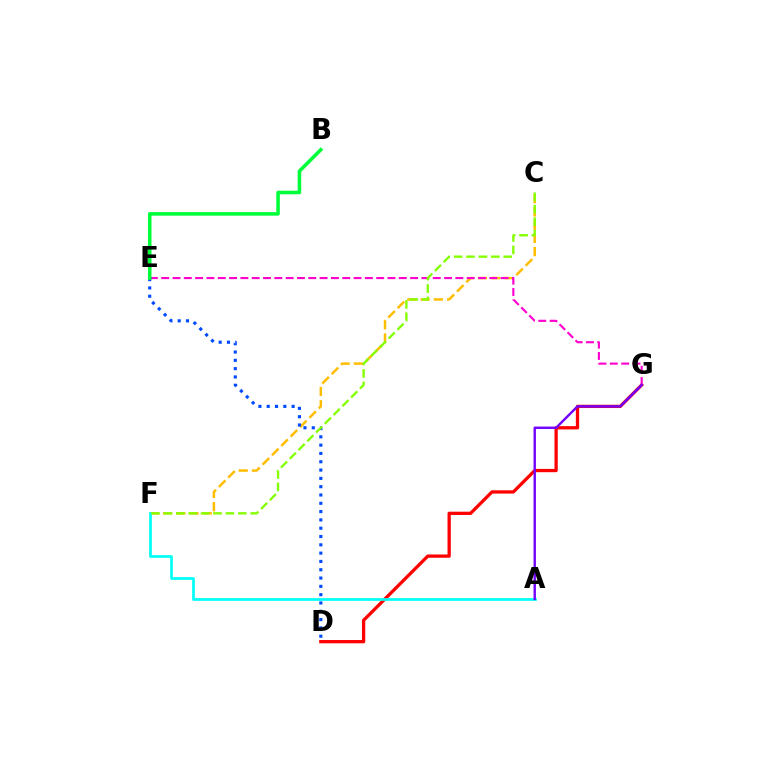{('D', 'G'): [{'color': '#ff0000', 'line_style': 'solid', 'thickness': 2.36}], ('C', 'F'): [{'color': '#ffbd00', 'line_style': 'dashed', 'thickness': 1.8}, {'color': '#84ff00', 'line_style': 'dashed', 'thickness': 1.69}], ('A', 'F'): [{'color': '#00fff6', 'line_style': 'solid', 'thickness': 1.95}], ('E', 'G'): [{'color': '#ff00cf', 'line_style': 'dashed', 'thickness': 1.54}], ('D', 'E'): [{'color': '#004bff', 'line_style': 'dotted', 'thickness': 2.26}], ('B', 'E'): [{'color': '#00ff39', 'line_style': 'solid', 'thickness': 2.56}], ('A', 'G'): [{'color': '#7200ff', 'line_style': 'solid', 'thickness': 1.72}]}